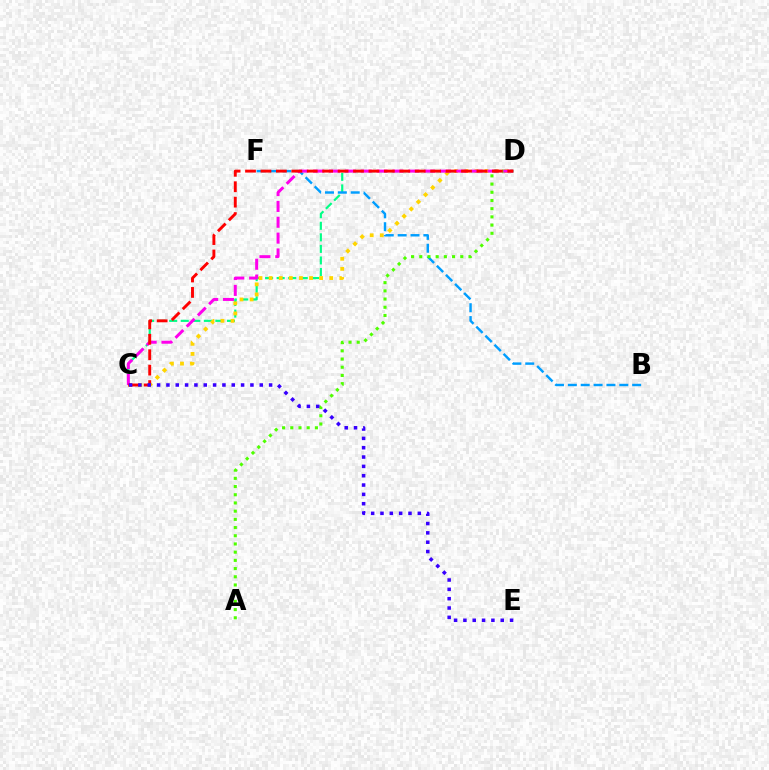{('C', 'D'): [{'color': '#00ff86', 'line_style': 'dashed', 'thickness': 1.57}, {'color': '#ffd500', 'line_style': 'dotted', 'thickness': 2.74}, {'color': '#ff00ed', 'line_style': 'dashed', 'thickness': 2.15}, {'color': '#ff0000', 'line_style': 'dashed', 'thickness': 2.1}], ('B', 'F'): [{'color': '#009eff', 'line_style': 'dashed', 'thickness': 1.75}], ('A', 'D'): [{'color': '#4fff00', 'line_style': 'dotted', 'thickness': 2.23}], ('C', 'E'): [{'color': '#3700ff', 'line_style': 'dotted', 'thickness': 2.54}]}